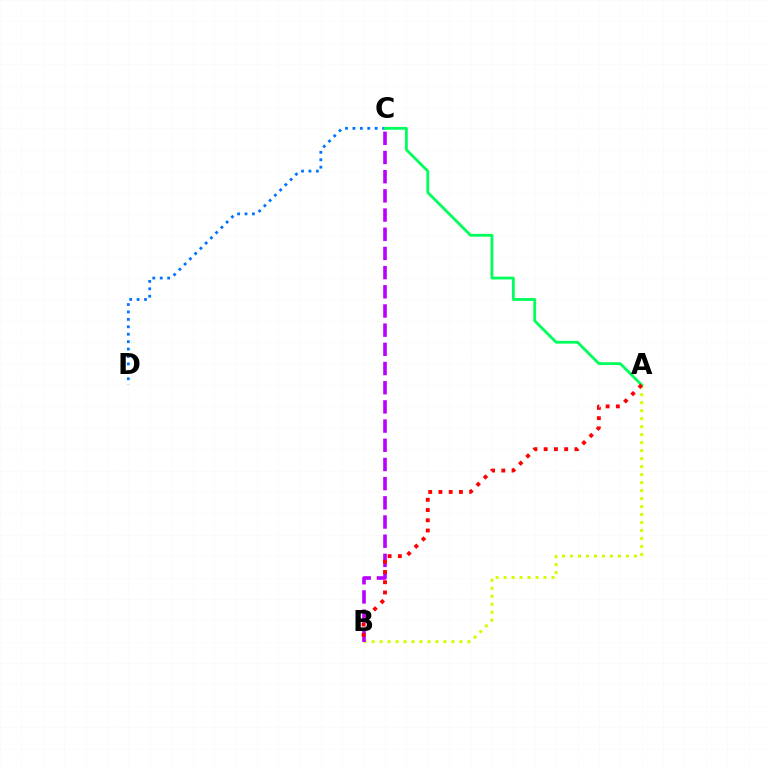{('A', 'B'): [{'color': '#d1ff00', 'line_style': 'dotted', 'thickness': 2.17}, {'color': '#ff0000', 'line_style': 'dotted', 'thickness': 2.78}], ('C', 'D'): [{'color': '#0074ff', 'line_style': 'dotted', 'thickness': 2.02}], ('B', 'C'): [{'color': '#b900ff', 'line_style': 'dashed', 'thickness': 2.61}], ('A', 'C'): [{'color': '#00ff5c', 'line_style': 'solid', 'thickness': 2.03}]}